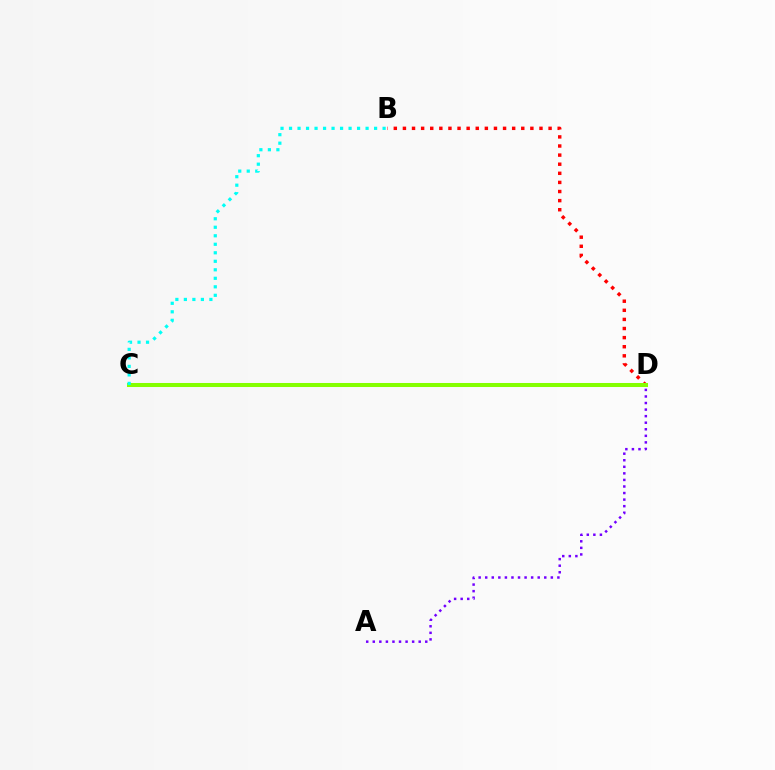{('A', 'D'): [{'color': '#7200ff', 'line_style': 'dotted', 'thickness': 1.78}], ('B', 'D'): [{'color': '#ff0000', 'line_style': 'dotted', 'thickness': 2.47}], ('C', 'D'): [{'color': '#84ff00', 'line_style': 'solid', 'thickness': 2.9}], ('B', 'C'): [{'color': '#00fff6', 'line_style': 'dotted', 'thickness': 2.31}]}